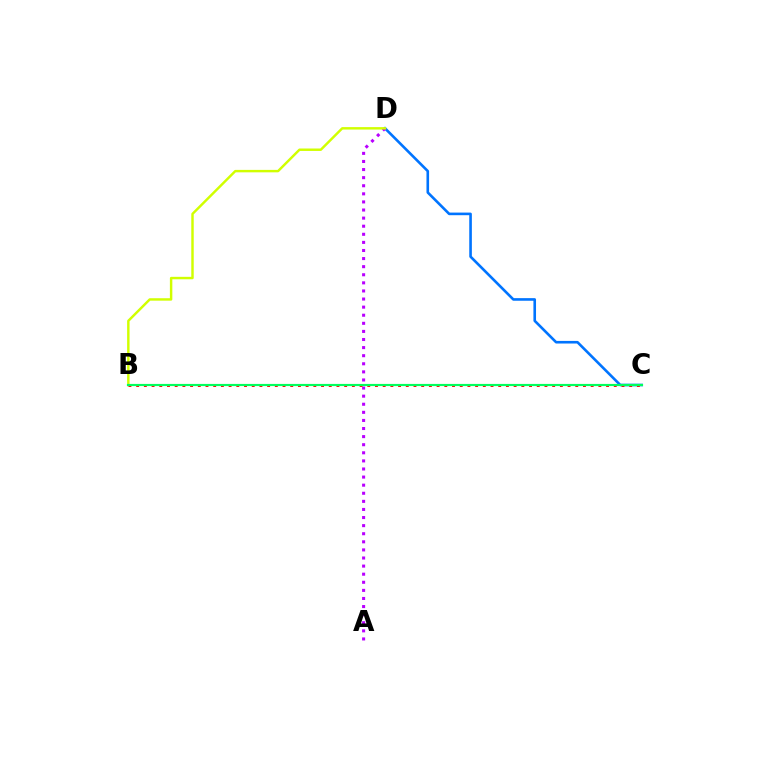{('C', 'D'): [{'color': '#0074ff', 'line_style': 'solid', 'thickness': 1.88}], ('A', 'D'): [{'color': '#b900ff', 'line_style': 'dotted', 'thickness': 2.2}], ('B', 'D'): [{'color': '#d1ff00', 'line_style': 'solid', 'thickness': 1.76}], ('B', 'C'): [{'color': '#ff0000', 'line_style': 'dotted', 'thickness': 2.09}, {'color': '#00ff5c', 'line_style': 'solid', 'thickness': 1.56}]}